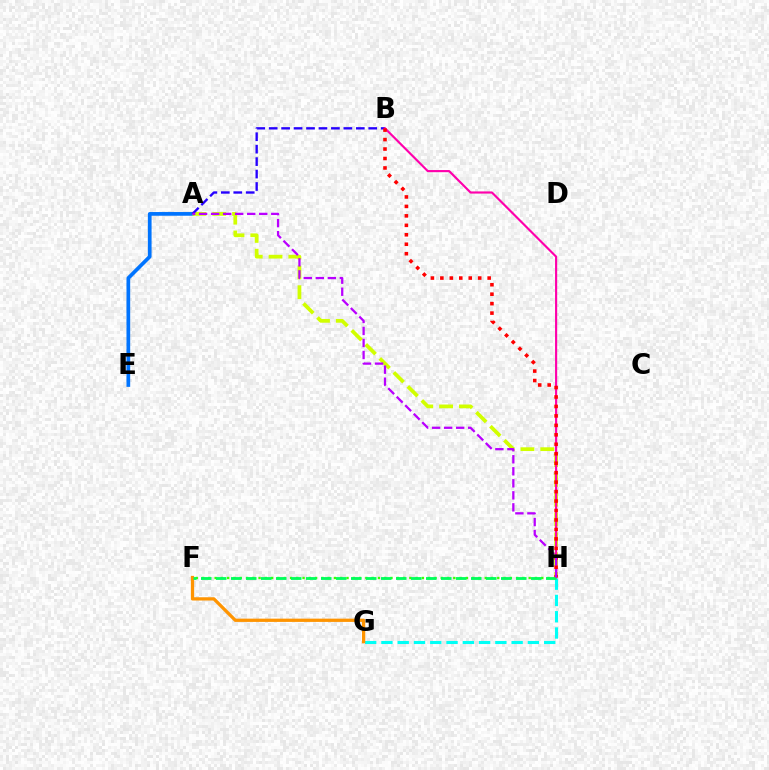{('F', 'H'): [{'color': '#3dff00', 'line_style': 'dotted', 'thickness': 1.71}, {'color': '#00ff5c', 'line_style': 'dashed', 'thickness': 2.04}], ('G', 'H'): [{'color': '#00fff6', 'line_style': 'dashed', 'thickness': 2.21}], ('A', 'E'): [{'color': '#0074ff', 'line_style': 'solid', 'thickness': 2.67}], ('A', 'H'): [{'color': '#d1ff00', 'line_style': 'dashed', 'thickness': 2.69}, {'color': '#b900ff', 'line_style': 'dashed', 'thickness': 1.63}], ('A', 'B'): [{'color': '#2500ff', 'line_style': 'dashed', 'thickness': 1.69}], ('B', 'H'): [{'color': '#ff00ac', 'line_style': 'solid', 'thickness': 1.55}, {'color': '#ff0000', 'line_style': 'dotted', 'thickness': 2.57}], ('F', 'G'): [{'color': '#ff9400', 'line_style': 'solid', 'thickness': 2.35}]}